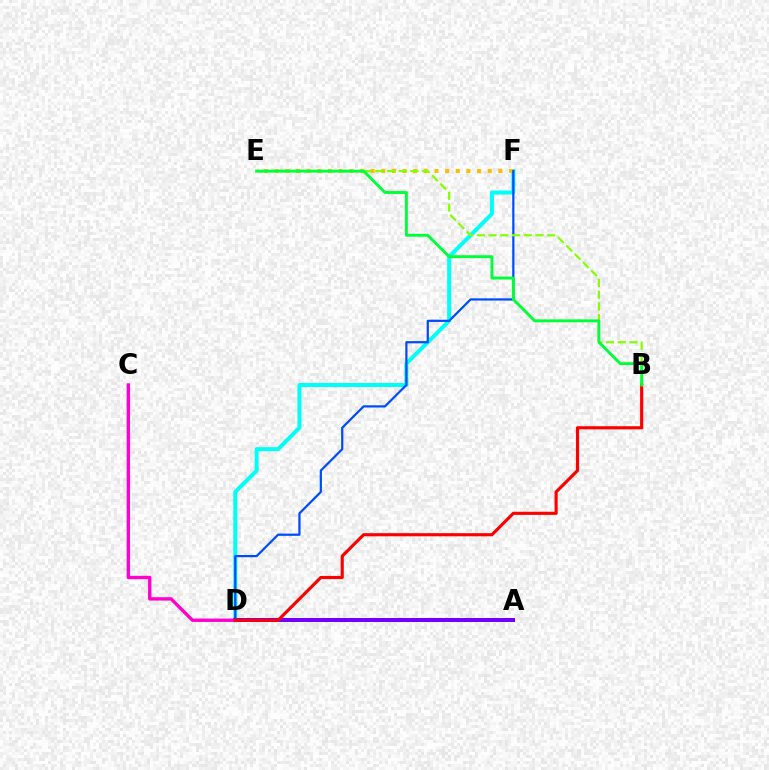{('D', 'F'): [{'color': '#00fff6', 'line_style': 'solid', 'thickness': 2.87}, {'color': '#004bff', 'line_style': 'solid', 'thickness': 1.6}], ('E', 'F'): [{'color': '#ffbd00', 'line_style': 'dotted', 'thickness': 2.89}], ('A', 'D'): [{'color': '#7200ff', 'line_style': 'solid', 'thickness': 2.88}], ('C', 'D'): [{'color': '#ff00cf', 'line_style': 'solid', 'thickness': 2.42}], ('B', 'E'): [{'color': '#84ff00', 'line_style': 'dashed', 'thickness': 1.59}, {'color': '#00ff39', 'line_style': 'solid', 'thickness': 2.09}], ('B', 'D'): [{'color': '#ff0000', 'line_style': 'solid', 'thickness': 2.26}]}